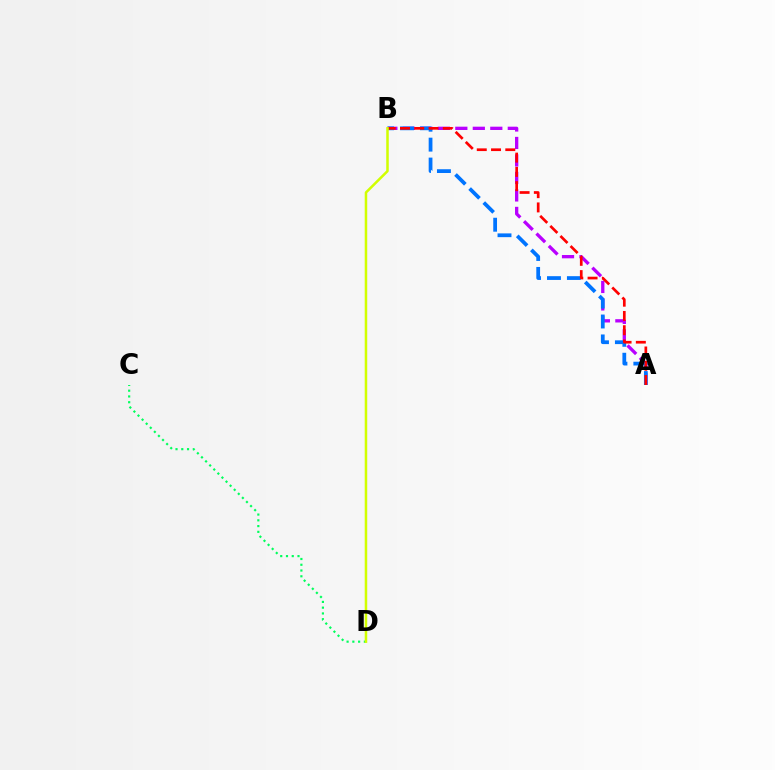{('A', 'B'): [{'color': '#b900ff', 'line_style': 'dashed', 'thickness': 2.38}, {'color': '#0074ff', 'line_style': 'dashed', 'thickness': 2.71}, {'color': '#ff0000', 'line_style': 'dashed', 'thickness': 1.94}], ('C', 'D'): [{'color': '#00ff5c', 'line_style': 'dotted', 'thickness': 1.57}], ('B', 'D'): [{'color': '#d1ff00', 'line_style': 'solid', 'thickness': 1.81}]}